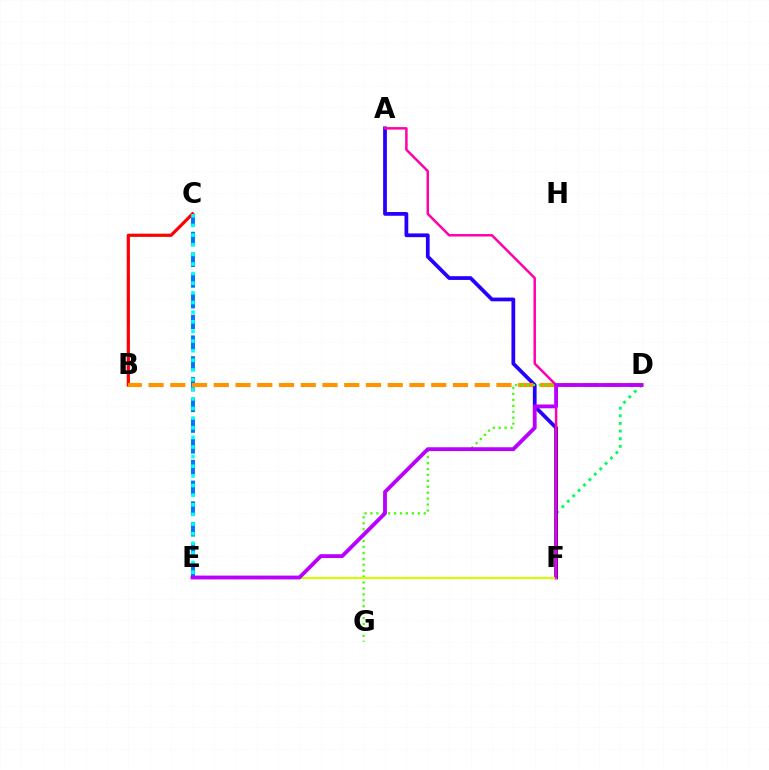{('D', 'F'): [{'color': '#00ff5c', 'line_style': 'dotted', 'thickness': 2.08}], ('C', 'E'): [{'color': '#0074ff', 'line_style': 'dashed', 'thickness': 2.82}, {'color': '#00fff6', 'line_style': 'dotted', 'thickness': 2.62}], ('A', 'F'): [{'color': '#2500ff', 'line_style': 'solid', 'thickness': 2.7}, {'color': '#ff00ac', 'line_style': 'solid', 'thickness': 1.79}], ('B', 'C'): [{'color': '#ff0000', 'line_style': 'solid', 'thickness': 2.31}], ('B', 'D'): [{'color': '#ff9400', 'line_style': 'dashed', 'thickness': 2.95}], ('D', 'G'): [{'color': '#3dff00', 'line_style': 'dotted', 'thickness': 1.61}], ('E', 'F'): [{'color': '#d1ff00', 'line_style': 'solid', 'thickness': 1.51}], ('D', 'E'): [{'color': '#b900ff', 'line_style': 'solid', 'thickness': 2.76}]}